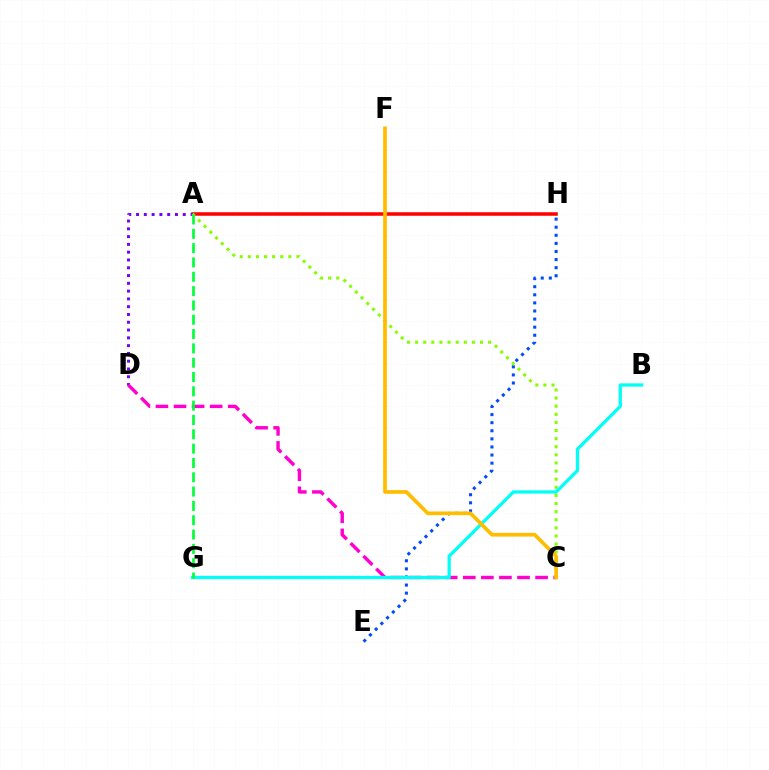{('E', 'H'): [{'color': '#004bff', 'line_style': 'dotted', 'thickness': 2.2}], ('A', 'H'): [{'color': '#ff0000', 'line_style': 'solid', 'thickness': 2.54}], ('A', 'D'): [{'color': '#7200ff', 'line_style': 'dotted', 'thickness': 2.12}], ('C', 'D'): [{'color': '#ff00cf', 'line_style': 'dashed', 'thickness': 2.46}], ('A', 'C'): [{'color': '#84ff00', 'line_style': 'dotted', 'thickness': 2.2}], ('B', 'G'): [{'color': '#00fff6', 'line_style': 'solid', 'thickness': 2.35}], ('A', 'G'): [{'color': '#00ff39', 'line_style': 'dashed', 'thickness': 1.95}], ('C', 'F'): [{'color': '#ffbd00', 'line_style': 'solid', 'thickness': 2.67}]}